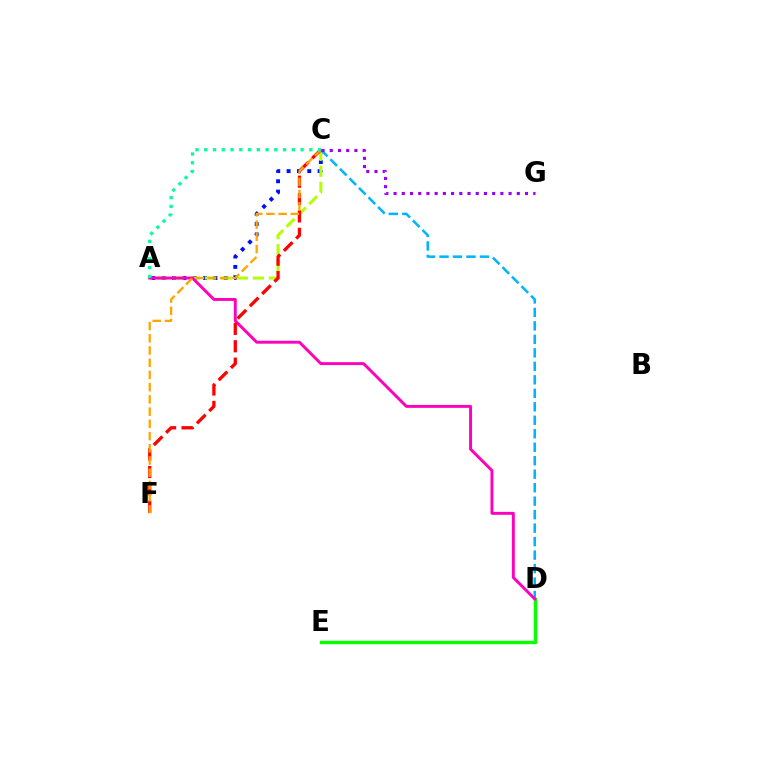{('A', 'C'): [{'color': '#0010ff', 'line_style': 'dotted', 'thickness': 2.81}, {'color': '#b3ff00', 'line_style': 'dashed', 'thickness': 2.17}, {'color': '#00ff9d', 'line_style': 'dotted', 'thickness': 2.38}], ('C', 'D'): [{'color': '#00b5ff', 'line_style': 'dashed', 'thickness': 1.83}], ('D', 'E'): [{'color': '#08ff00', 'line_style': 'solid', 'thickness': 2.48}], ('A', 'D'): [{'color': '#ff00bd', 'line_style': 'solid', 'thickness': 2.11}], ('C', 'F'): [{'color': '#ff0000', 'line_style': 'dashed', 'thickness': 2.36}, {'color': '#ffa500', 'line_style': 'dashed', 'thickness': 1.66}], ('C', 'G'): [{'color': '#9b00ff', 'line_style': 'dotted', 'thickness': 2.23}]}